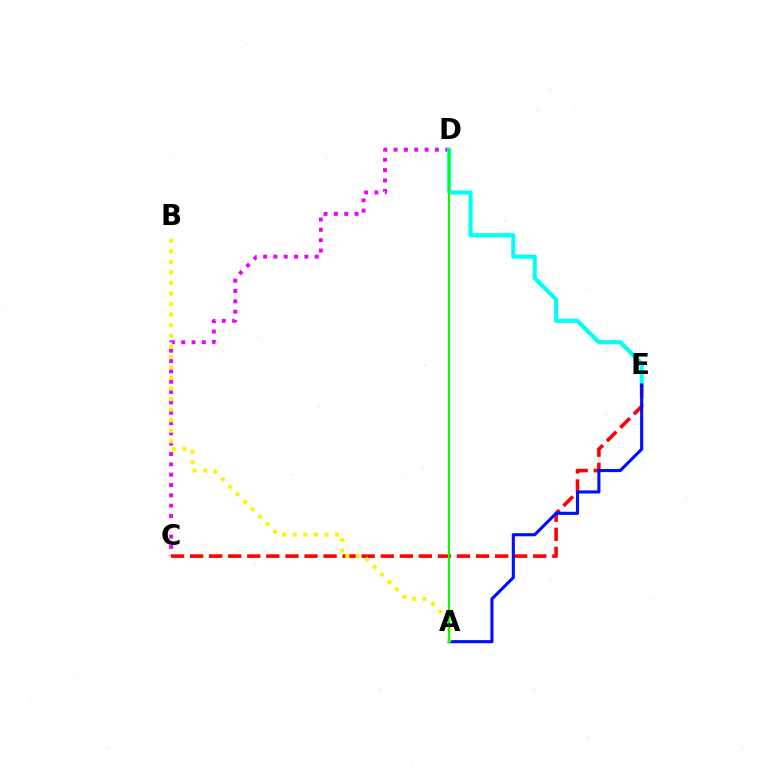{('C', 'D'): [{'color': '#ee00ff', 'line_style': 'dotted', 'thickness': 2.81}], ('D', 'E'): [{'color': '#00fff6', 'line_style': 'solid', 'thickness': 2.96}], ('C', 'E'): [{'color': '#ff0000', 'line_style': 'dashed', 'thickness': 2.59}], ('A', 'E'): [{'color': '#0010ff', 'line_style': 'solid', 'thickness': 2.24}], ('A', 'B'): [{'color': '#fcf500', 'line_style': 'dotted', 'thickness': 2.87}], ('A', 'D'): [{'color': '#08ff00', 'line_style': 'solid', 'thickness': 1.52}]}